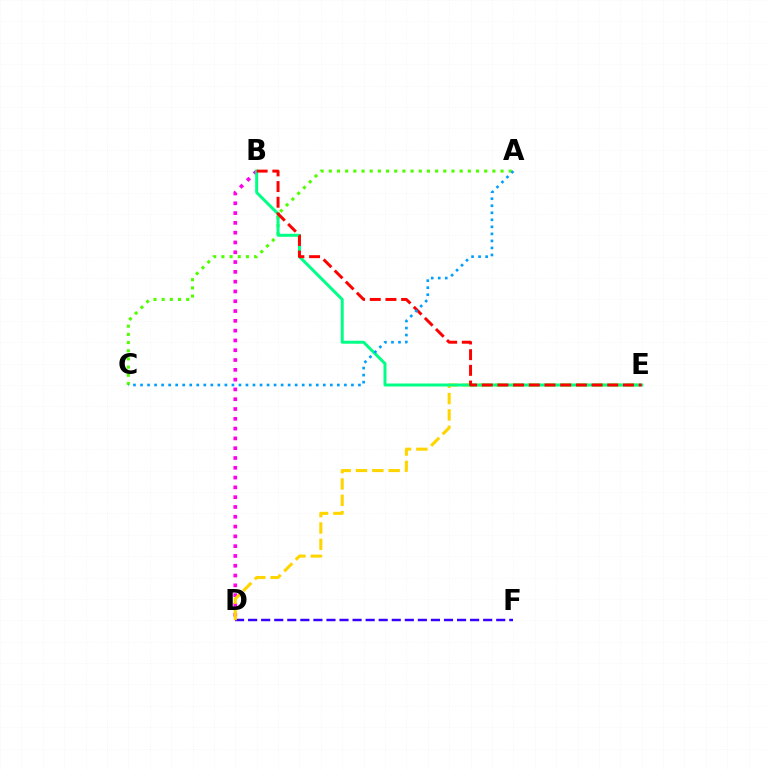{('B', 'D'): [{'color': '#ff00ed', 'line_style': 'dotted', 'thickness': 2.66}], ('A', 'C'): [{'color': '#4fff00', 'line_style': 'dotted', 'thickness': 2.22}, {'color': '#009eff', 'line_style': 'dotted', 'thickness': 1.91}], ('D', 'F'): [{'color': '#3700ff', 'line_style': 'dashed', 'thickness': 1.77}], ('D', 'E'): [{'color': '#ffd500', 'line_style': 'dashed', 'thickness': 2.22}], ('B', 'E'): [{'color': '#00ff86', 'line_style': 'solid', 'thickness': 2.15}, {'color': '#ff0000', 'line_style': 'dashed', 'thickness': 2.13}]}